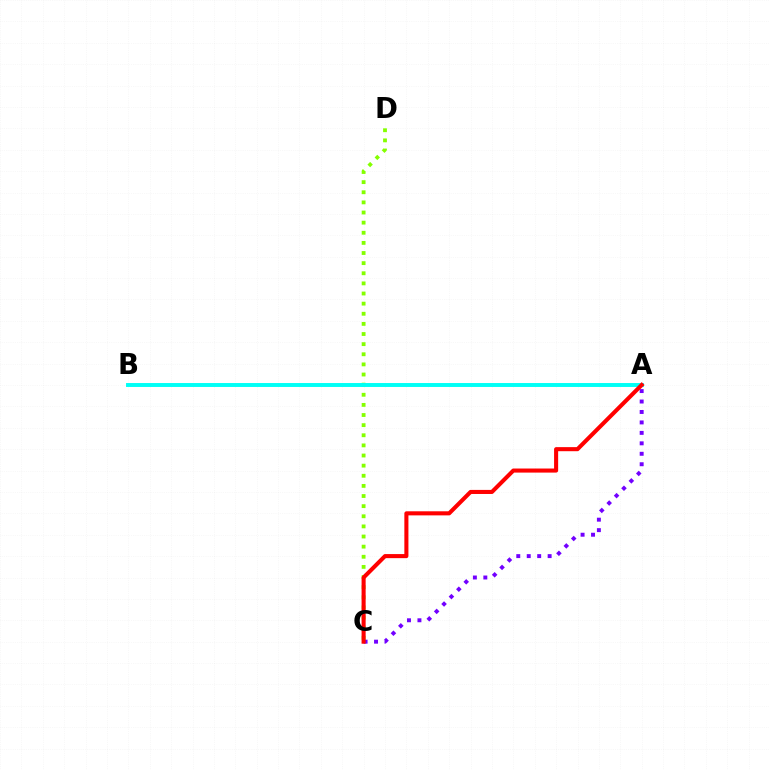{('C', 'D'): [{'color': '#84ff00', 'line_style': 'dotted', 'thickness': 2.75}], ('A', 'C'): [{'color': '#7200ff', 'line_style': 'dotted', 'thickness': 2.84}, {'color': '#ff0000', 'line_style': 'solid', 'thickness': 2.93}], ('A', 'B'): [{'color': '#00fff6', 'line_style': 'solid', 'thickness': 2.83}]}